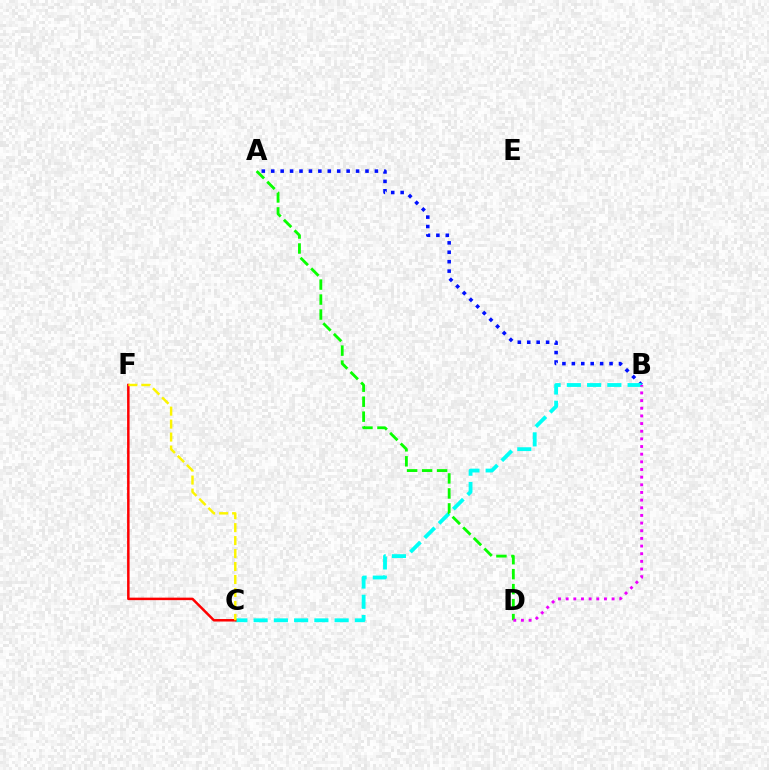{('A', 'B'): [{'color': '#0010ff', 'line_style': 'dotted', 'thickness': 2.56}], ('B', 'C'): [{'color': '#00fff6', 'line_style': 'dashed', 'thickness': 2.75}], ('A', 'D'): [{'color': '#08ff00', 'line_style': 'dashed', 'thickness': 2.04}], ('C', 'F'): [{'color': '#ff0000', 'line_style': 'solid', 'thickness': 1.8}, {'color': '#fcf500', 'line_style': 'dashed', 'thickness': 1.76}], ('B', 'D'): [{'color': '#ee00ff', 'line_style': 'dotted', 'thickness': 2.08}]}